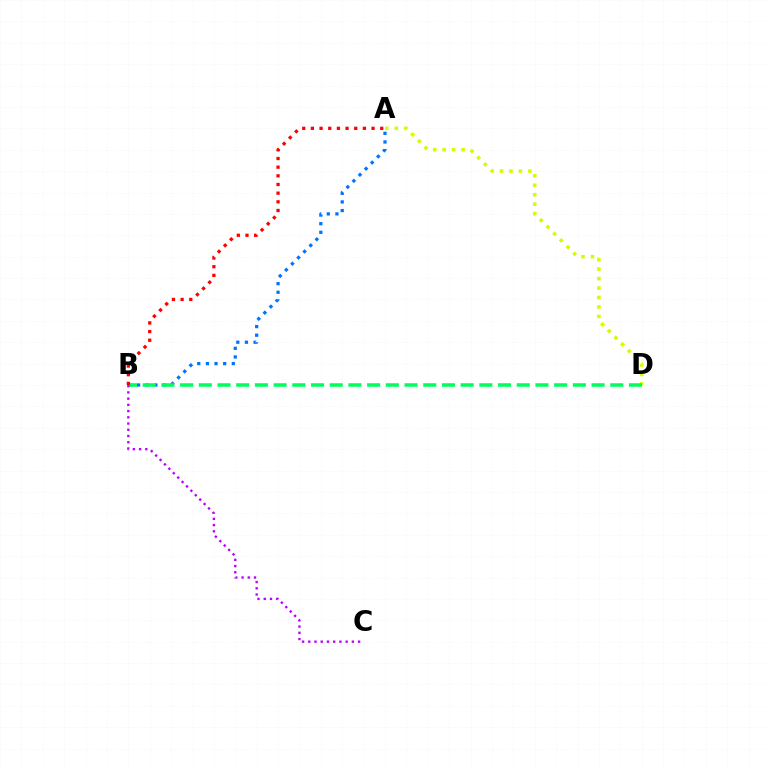{('A', 'B'): [{'color': '#0074ff', 'line_style': 'dotted', 'thickness': 2.34}, {'color': '#ff0000', 'line_style': 'dotted', 'thickness': 2.35}], ('A', 'D'): [{'color': '#d1ff00', 'line_style': 'dotted', 'thickness': 2.57}], ('B', 'D'): [{'color': '#00ff5c', 'line_style': 'dashed', 'thickness': 2.54}], ('B', 'C'): [{'color': '#b900ff', 'line_style': 'dotted', 'thickness': 1.69}]}